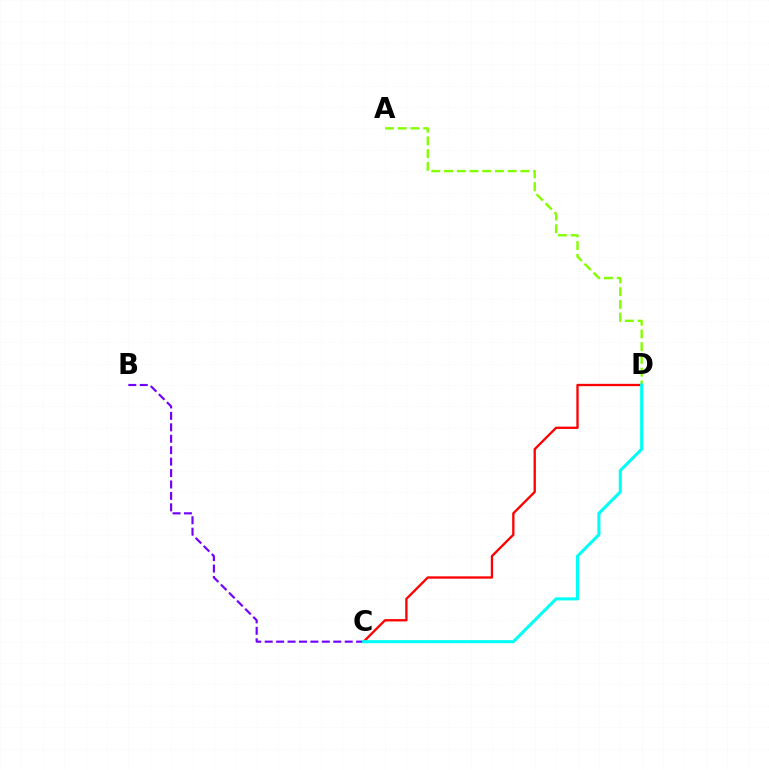{('C', 'D'): [{'color': '#ff0000', 'line_style': 'solid', 'thickness': 1.67}, {'color': '#00fff6', 'line_style': 'solid', 'thickness': 2.21}], ('A', 'D'): [{'color': '#84ff00', 'line_style': 'dashed', 'thickness': 1.73}], ('B', 'C'): [{'color': '#7200ff', 'line_style': 'dashed', 'thickness': 1.55}]}